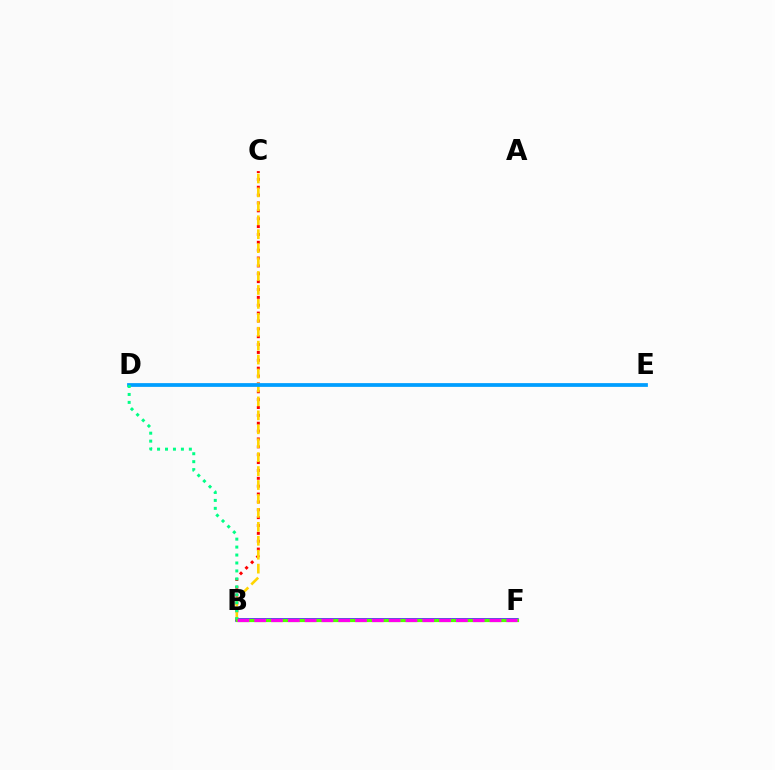{('B', 'F'): [{'color': '#3700ff', 'line_style': 'solid', 'thickness': 2.55}, {'color': '#4fff00', 'line_style': 'solid', 'thickness': 2.31}, {'color': '#ff00ed', 'line_style': 'dashed', 'thickness': 2.28}], ('B', 'C'): [{'color': '#ff0000', 'line_style': 'dotted', 'thickness': 2.14}, {'color': '#ffd500', 'line_style': 'dashed', 'thickness': 1.89}], ('D', 'E'): [{'color': '#009eff', 'line_style': 'solid', 'thickness': 2.7}], ('B', 'D'): [{'color': '#00ff86', 'line_style': 'dotted', 'thickness': 2.16}]}